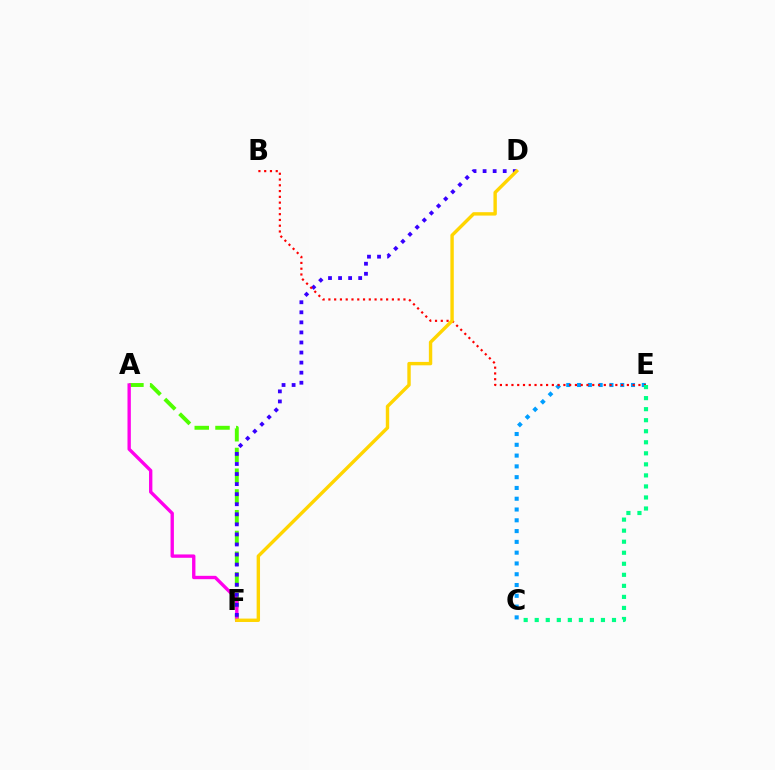{('A', 'F'): [{'color': '#4fff00', 'line_style': 'dashed', 'thickness': 2.82}, {'color': '#ff00ed', 'line_style': 'solid', 'thickness': 2.42}], ('C', 'E'): [{'color': '#009eff', 'line_style': 'dotted', 'thickness': 2.93}, {'color': '#00ff86', 'line_style': 'dotted', 'thickness': 3.0}], ('D', 'F'): [{'color': '#3700ff', 'line_style': 'dotted', 'thickness': 2.73}, {'color': '#ffd500', 'line_style': 'solid', 'thickness': 2.45}], ('B', 'E'): [{'color': '#ff0000', 'line_style': 'dotted', 'thickness': 1.57}]}